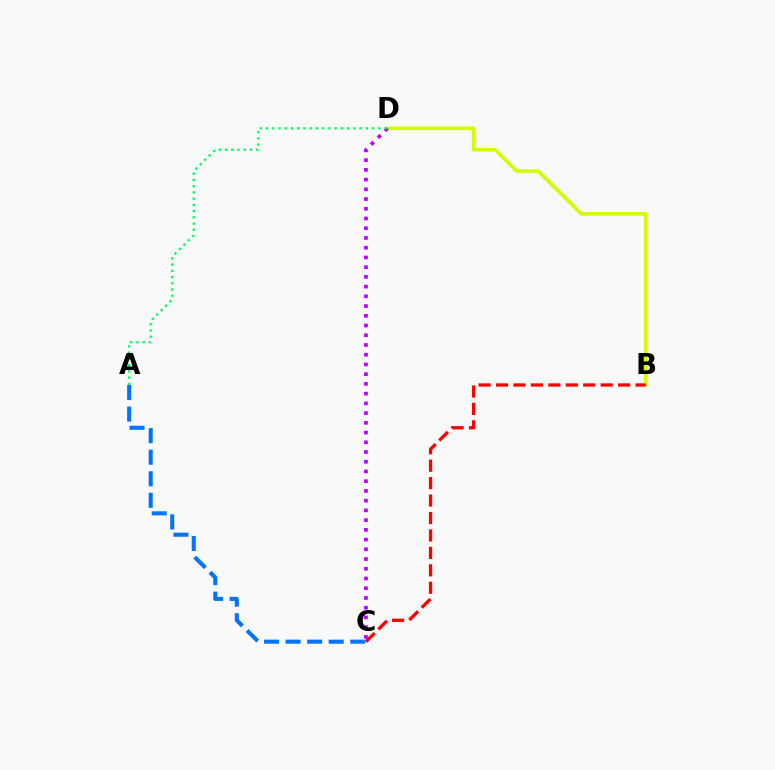{('B', 'D'): [{'color': '#d1ff00', 'line_style': 'solid', 'thickness': 2.62}], ('B', 'C'): [{'color': '#ff0000', 'line_style': 'dashed', 'thickness': 2.37}], ('C', 'D'): [{'color': '#b900ff', 'line_style': 'dotted', 'thickness': 2.64}], ('A', 'C'): [{'color': '#0074ff', 'line_style': 'dashed', 'thickness': 2.93}], ('A', 'D'): [{'color': '#00ff5c', 'line_style': 'dotted', 'thickness': 1.7}]}